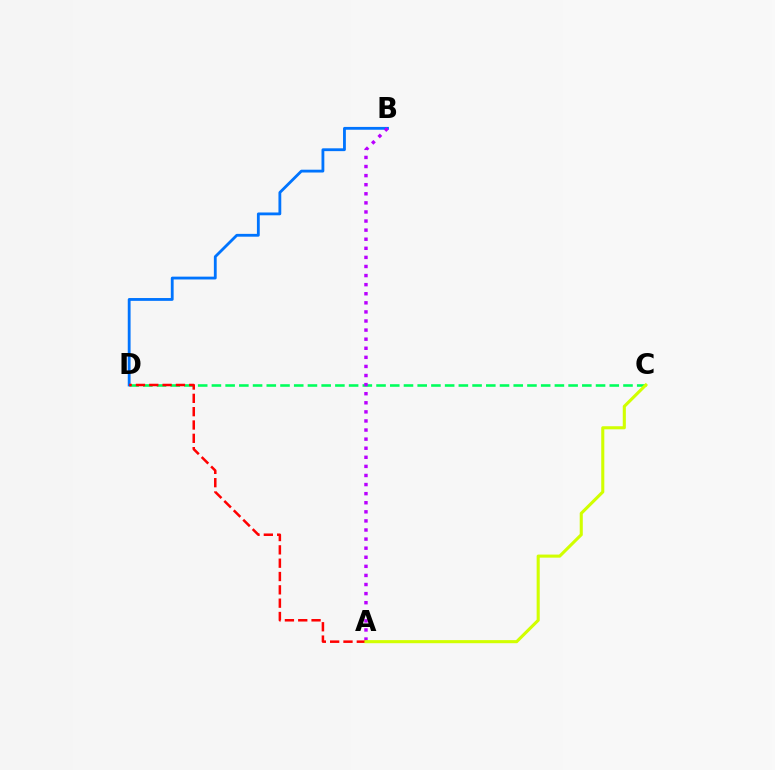{('C', 'D'): [{'color': '#00ff5c', 'line_style': 'dashed', 'thickness': 1.86}], ('B', 'D'): [{'color': '#0074ff', 'line_style': 'solid', 'thickness': 2.03}], ('A', 'B'): [{'color': '#b900ff', 'line_style': 'dotted', 'thickness': 2.47}], ('A', 'D'): [{'color': '#ff0000', 'line_style': 'dashed', 'thickness': 1.81}], ('A', 'C'): [{'color': '#d1ff00', 'line_style': 'solid', 'thickness': 2.22}]}